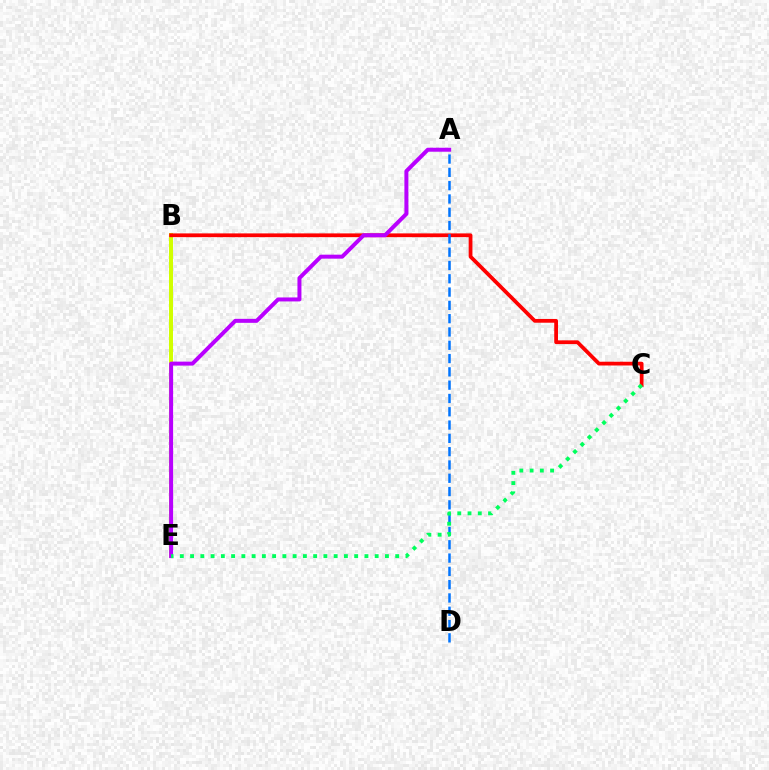{('B', 'E'): [{'color': '#d1ff00', 'line_style': 'solid', 'thickness': 2.88}], ('B', 'C'): [{'color': '#ff0000', 'line_style': 'solid', 'thickness': 2.71}], ('A', 'D'): [{'color': '#0074ff', 'line_style': 'dashed', 'thickness': 1.81}], ('A', 'E'): [{'color': '#b900ff', 'line_style': 'solid', 'thickness': 2.87}], ('C', 'E'): [{'color': '#00ff5c', 'line_style': 'dotted', 'thickness': 2.79}]}